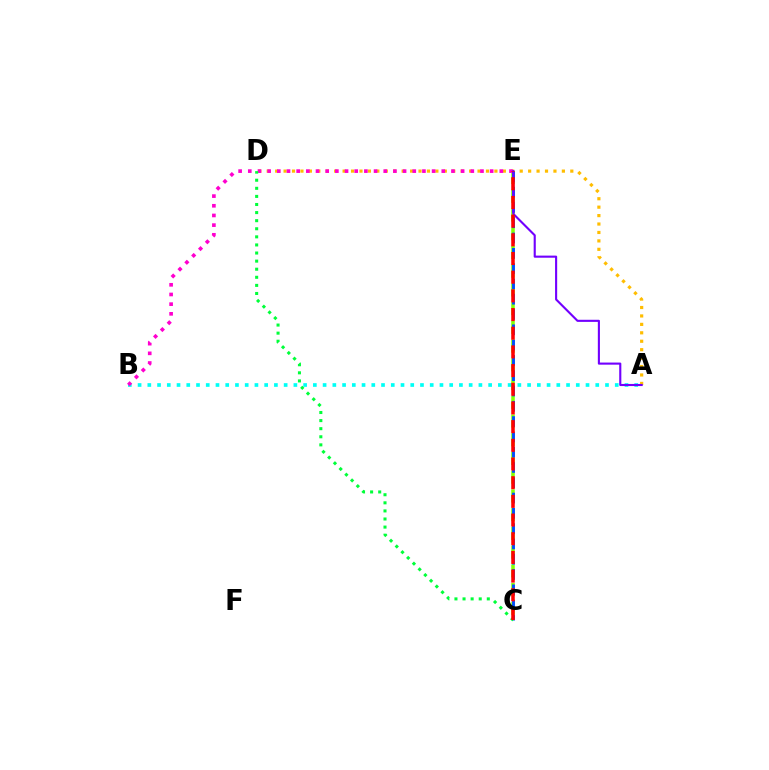{('A', 'D'): [{'color': '#ffbd00', 'line_style': 'dotted', 'thickness': 2.29}], ('C', 'E'): [{'color': '#84ff00', 'line_style': 'dashed', 'thickness': 2.54}, {'color': '#004bff', 'line_style': 'dashed', 'thickness': 2.08}, {'color': '#ff0000', 'line_style': 'dashed', 'thickness': 2.54}], ('A', 'B'): [{'color': '#00fff6', 'line_style': 'dotted', 'thickness': 2.65}], ('B', 'E'): [{'color': '#ff00cf', 'line_style': 'dotted', 'thickness': 2.63}], ('A', 'E'): [{'color': '#7200ff', 'line_style': 'solid', 'thickness': 1.52}], ('C', 'D'): [{'color': '#00ff39', 'line_style': 'dotted', 'thickness': 2.2}]}